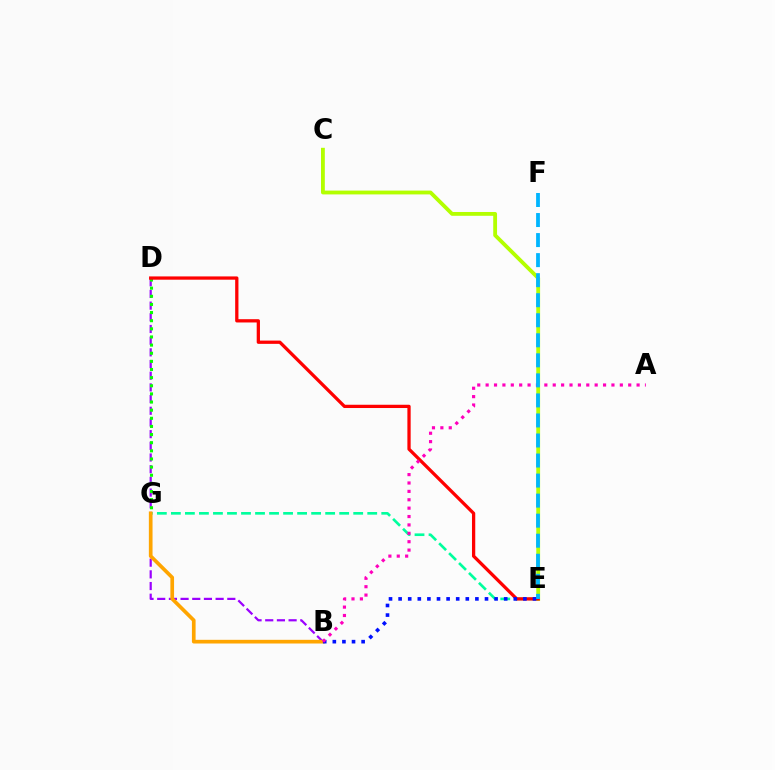{('B', 'D'): [{'color': '#9b00ff', 'line_style': 'dashed', 'thickness': 1.59}], ('D', 'G'): [{'color': '#08ff00', 'line_style': 'dotted', 'thickness': 2.21}], ('C', 'E'): [{'color': '#b3ff00', 'line_style': 'solid', 'thickness': 2.75}], ('E', 'G'): [{'color': '#00ff9d', 'line_style': 'dashed', 'thickness': 1.91}], ('B', 'G'): [{'color': '#ffa500', 'line_style': 'solid', 'thickness': 2.65}], ('D', 'E'): [{'color': '#ff0000', 'line_style': 'solid', 'thickness': 2.36}], ('B', 'E'): [{'color': '#0010ff', 'line_style': 'dotted', 'thickness': 2.61}], ('A', 'B'): [{'color': '#ff00bd', 'line_style': 'dotted', 'thickness': 2.28}], ('E', 'F'): [{'color': '#00b5ff', 'line_style': 'dashed', 'thickness': 2.72}]}